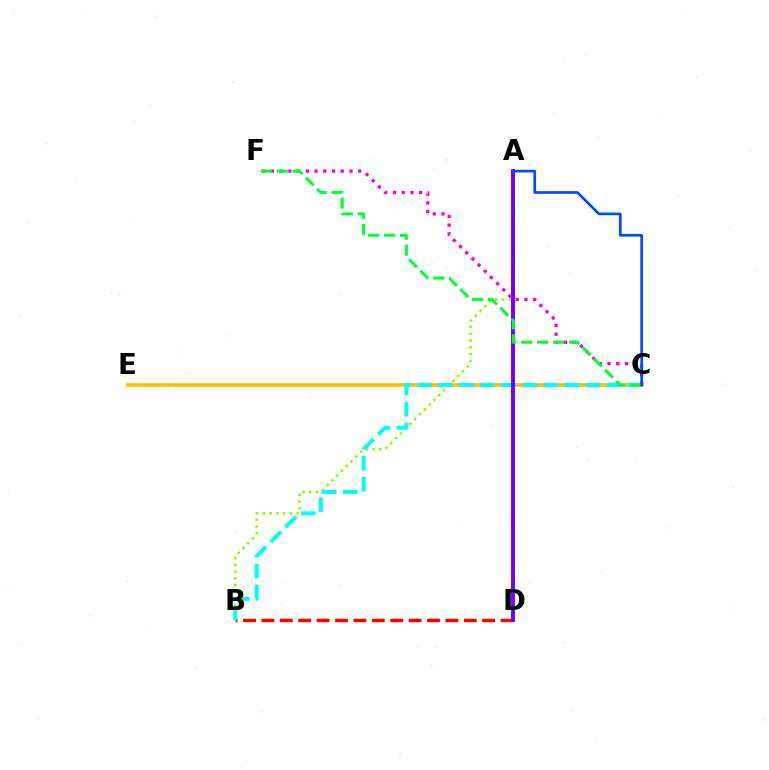{('C', 'E'): [{'color': '#ffbd00', 'line_style': 'solid', 'thickness': 2.59}], ('B', 'D'): [{'color': '#ff0000', 'line_style': 'dashed', 'thickness': 2.5}], ('C', 'F'): [{'color': '#ff00cf', 'line_style': 'dotted', 'thickness': 2.37}, {'color': '#00ff39', 'line_style': 'dashed', 'thickness': 2.16}], ('A', 'B'): [{'color': '#84ff00', 'line_style': 'dotted', 'thickness': 1.84}], ('B', 'C'): [{'color': '#00fff6', 'line_style': 'dashed', 'thickness': 2.86}], ('A', 'D'): [{'color': '#7200ff', 'line_style': 'solid', 'thickness': 2.82}], ('A', 'C'): [{'color': '#004bff', 'line_style': 'solid', 'thickness': 1.93}]}